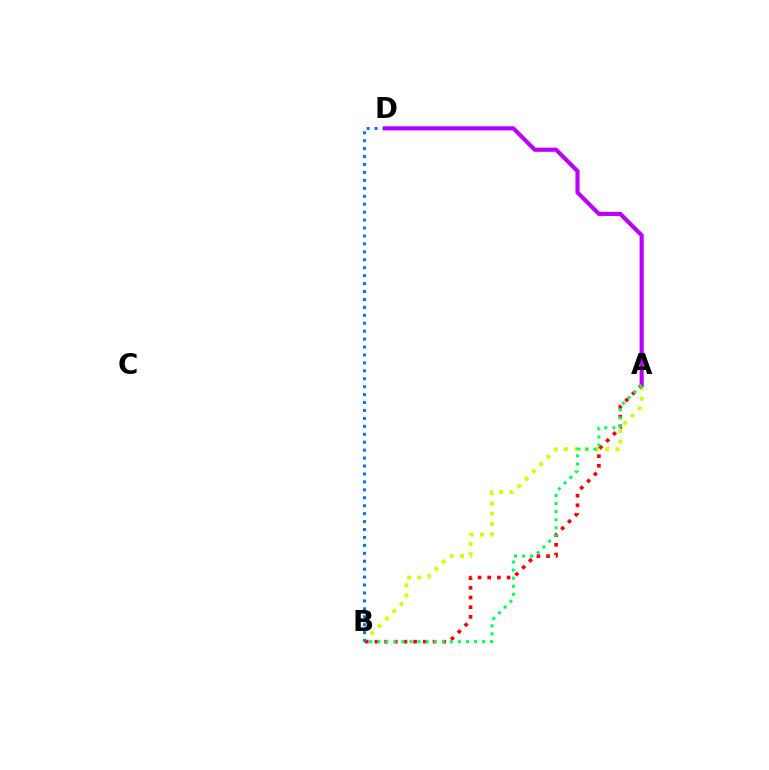{('A', 'B'): [{'color': '#d1ff00', 'line_style': 'dotted', 'thickness': 2.8}, {'color': '#ff0000', 'line_style': 'dotted', 'thickness': 2.63}, {'color': '#00ff5c', 'line_style': 'dotted', 'thickness': 2.19}], ('B', 'D'): [{'color': '#0074ff', 'line_style': 'dotted', 'thickness': 2.16}], ('A', 'D'): [{'color': '#b900ff', 'line_style': 'solid', 'thickness': 2.99}]}